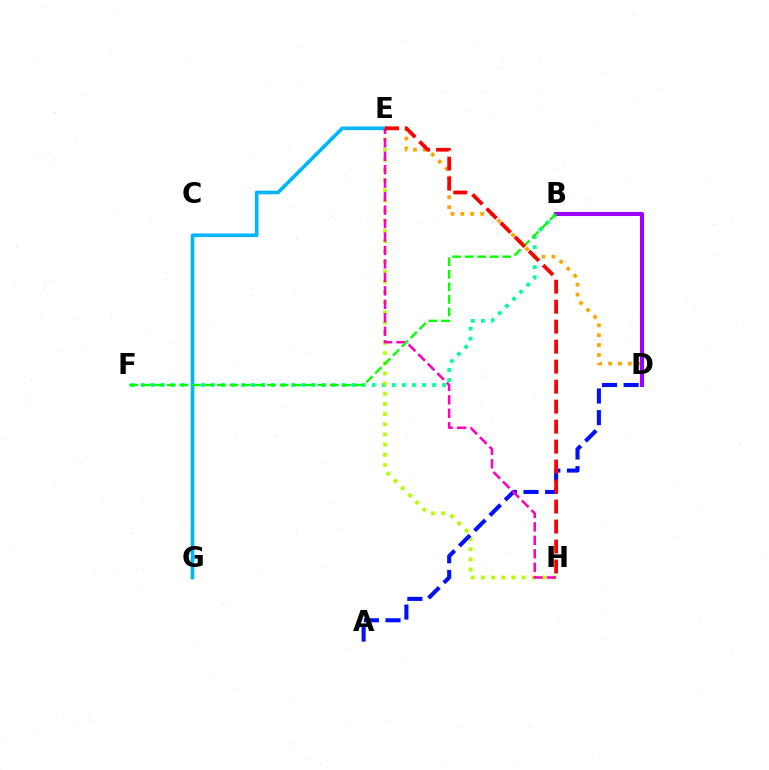{('B', 'F'): [{'color': '#00ff9d', 'line_style': 'dotted', 'thickness': 2.73}, {'color': '#08ff00', 'line_style': 'dashed', 'thickness': 1.7}], ('D', 'E'): [{'color': '#ffa500', 'line_style': 'dotted', 'thickness': 2.69}], ('E', 'H'): [{'color': '#b3ff00', 'line_style': 'dotted', 'thickness': 2.76}, {'color': '#ff00bd', 'line_style': 'dashed', 'thickness': 1.83}, {'color': '#ff0000', 'line_style': 'dashed', 'thickness': 2.72}], ('A', 'D'): [{'color': '#0010ff', 'line_style': 'dashed', 'thickness': 2.94}], ('E', 'G'): [{'color': '#00b5ff', 'line_style': 'solid', 'thickness': 2.62}], ('B', 'D'): [{'color': '#9b00ff', 'line_style': 'solid', 'thickness': 2.94}]}